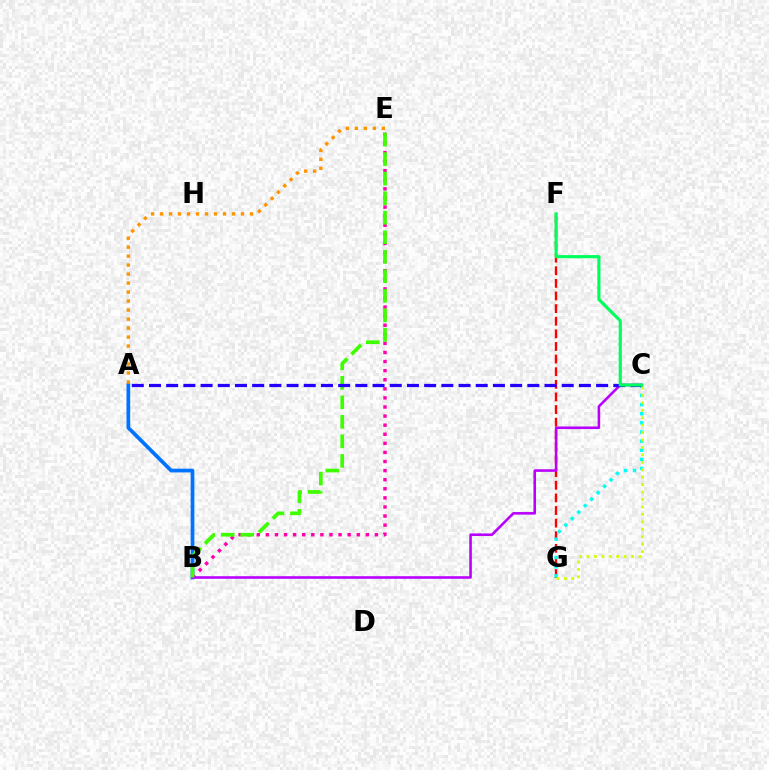{('F', 'G'): [{'color': '#ff0000', 'line_style': 'dashed', 'thickness': 1.71}], ('A', 'B'): [{'color': '#0074ff', 'line_style': 'solid', 'thickness': 2.69}], ('B', 'E'): [{'color': '#ff00ac', 'line_style': 'dotted', 'thickness': 2.47}, {'color': '#3dff00', 'line_style': 'dashed', 'thickness': 2.65}], ('B', 'C'): [{'color': '#b900ff', 'line_style': 'solid', 'thickness': 1.86}], ('A', 'E'): [{'color': '#ff9400', 'line_style': 'dotted', 'thickness': 2.44}], ('C', 'G'): [{'color': '#00fff6', 'line_style': 'dotted', 'thickness': 2.48}, {'color': '#d1ff00', 'line_style': 'dotted', 'thickness': 2.02}], ('A', 'C'): [{'color': '#2500ff', 'line_style': 'dashed', 'thickness': 2.34}], ('C', 'F'): [{'color': '#00ff5c', 'line_style': 'solid', 'thickness': 2.27}]}